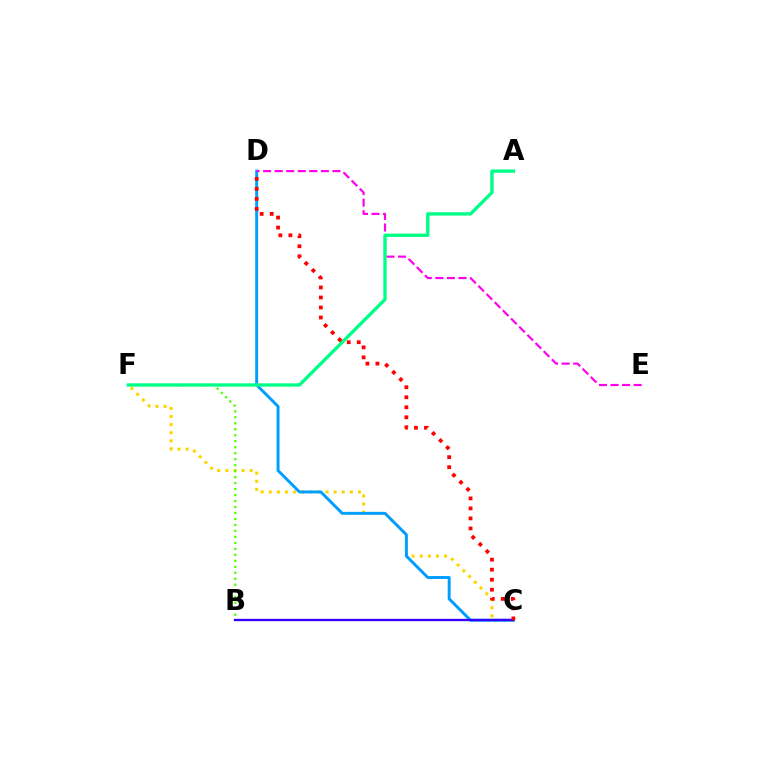{('C', 'F'): [{'color': '#ffd500', 'line_style': 'dotted', 'thickness': 2.2}], ('C', 'D'): [{'color': '#009eff', 'line_style': 'solid', 'thickness': 2.11}, {'color': '#ff0000', 'line_style': 'dotted', 'thickness': 2.72}], ('B', 'F'): [{'color': '#4fff00', 'line_style': 'dotted', 'thickness': 1.62}], ('D', 'E'): [{'color': '#ff00ed', 'line_style': 'dashed', 'thickness': 1.57}], ('A', 'F'): [{'color': '#00ff86', 'line_style': 'solid', 'thickness': 2.41}], ('B', 'C'): [{'color': '#3700ff', 'line_style': 'solid', 'thickness': 1.68}]}